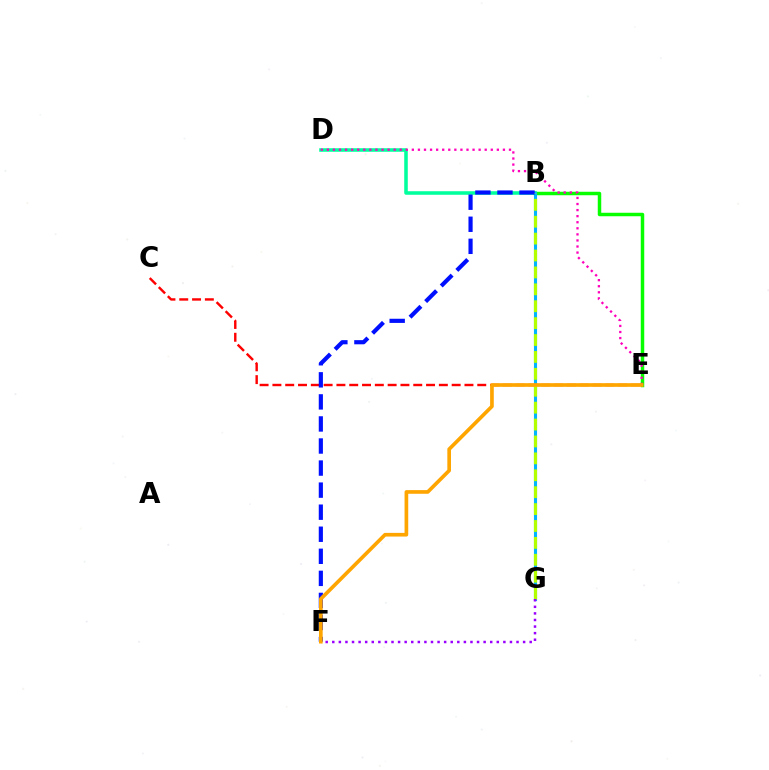{('B', 'D'): [{'color': '#00ff9d', 'line_style': 'solid', 'thickness': 2.56}], ('B', 'E'): [{'color': '#08ff00', 'line_style': 'solid', 'thickness': 2.5}], ('B', 'G'): [{'color': '#00b5ff', 'line_style': 'solid', 'thickness': 2.23}, {'color': '#b3ff00', 'line_style': 'dashed', 'thickness': 2.3}], ('C', 'E'): [{'color': '#ff0000', 'line_style': 'dashed', 'thickness': 1.74}], ('B', 'F'): [{'color': '#0010ff', 'line_style': 'dashed', 'thickness': 3.0}], ('D', 'E'): [{'color': '#ff00bd', 'line_style': 'dotted', 'thickness': 1.65}], ('F', 'G'): [{'color': '#9b00ff', 'line_style': 'dotted', 'thickness': 1.79}], ('E', 'F'): [{'color': '#ffa500', 'line_style': 'solid', 'thickness': 2.64}]}